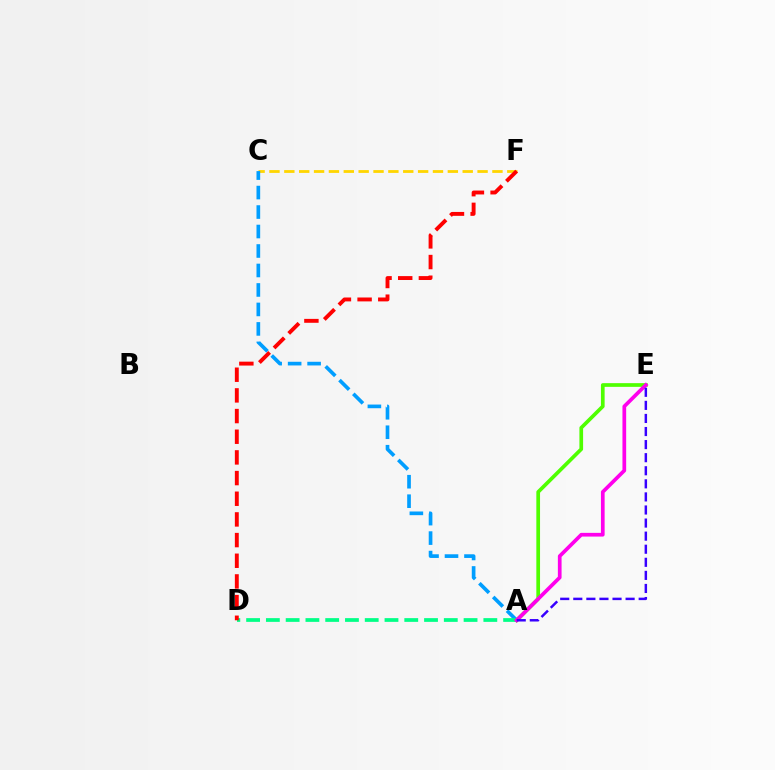{('C', 'F'): [{'color': '#ffd500', 'line_style': 'dashed', 'thickness': 2.02}], ('A', 'E'): [{'color': '#4fff00', 'line_style': 'solid', 'thickness': 2.66}, {'color': '#ff00ed', 'line_style': 'solid', 'thickness': 2.67}, {'color': '#3700ff', 'line_style': 'dashed', 'thickness': 1.78}], ('A', 'C'): [{'color': '#009eff', 'line_style': 'dashed', 'thickness': 2.65}], ('A', 'D'): [{'color': '#00ff86', 'line_style': 'dashed', 'thickness': 2.69}], ('D', 'F'): [{'color': '#ff0000', 'line_style': 'dashed', 'thickness': 2.81}]}